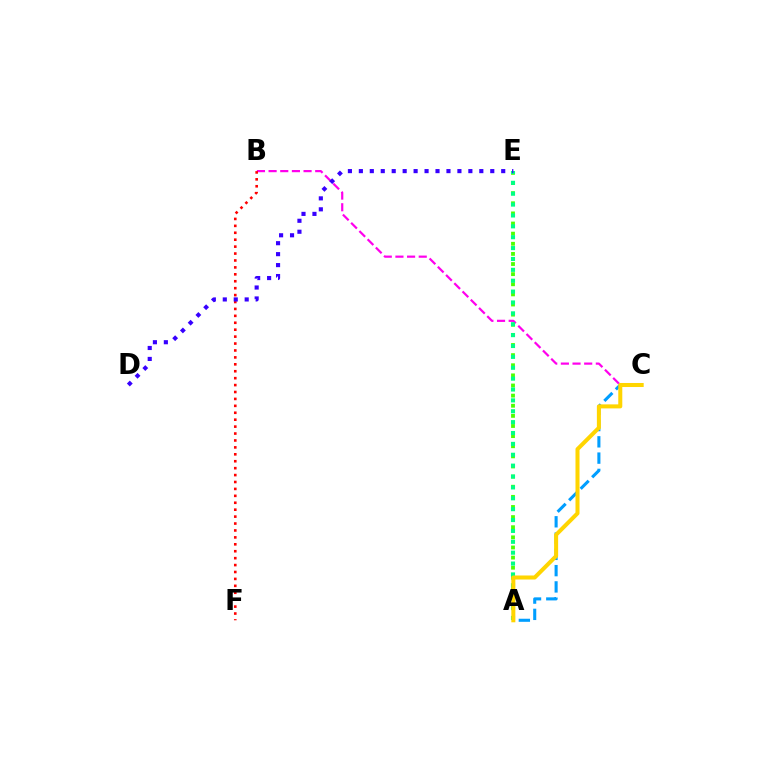{('B', 'C'): [{'color': '#ff00ed', 'line_style': 'dashed', 'thickness': 1.58}], ('A', 'C'): [{'color': '#009eff', 'line_style': 'dashed', 'thickness': 2.21}, {'color': '#ffd500', 'line_style': 'solid', 'thickness': 2.9}], ('B', 'F'): [{'color': '#ff0000', 'line_style': 'dotted', 'thickness': 1.88}], ('A', 'E'): [{'color': '#4fff00', 'line_style': 'dotted', 'thickness': 2.75}, {'color': '#00ff86', 'line_style': 'dotted', 'thickness': 2.96}], ('D', 'E'): [{'color': '#3700ff', 'line_style': 'dotted', 'thickness': 2.98}]}